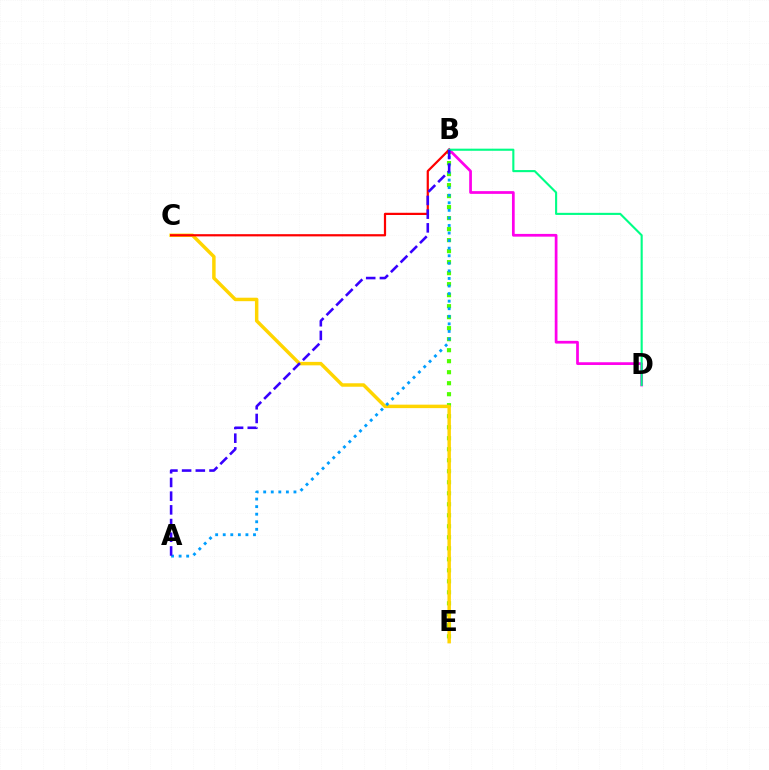{('B', 'E'): [{'color': '#4fff00', 'line_style': 'dotted', 'thickness': 2.99}], ('B', 'D'): [{'color': '#ff00ed', 'line_style': 'solid', 'thickness': 1.97}, {'color': '#00ff86', 'line_style': 'solid', 'thickness': 1.52}], ('C', 'E'): [{'color': '#ffd500', 'line_style': 'solid', 'thickness': 2.5}], ('A', 'B'): [{'color': '#009eff', 'line_style': 'dotted', 'thickness': 2.06}, {'color': '#3700ff', 'line_style': 'dashed', 'thickness': 1.86}], ('B', 'C'): [{'color': '#ff0000', 'line_style': 'solid', 'thickness': 1.6}]}